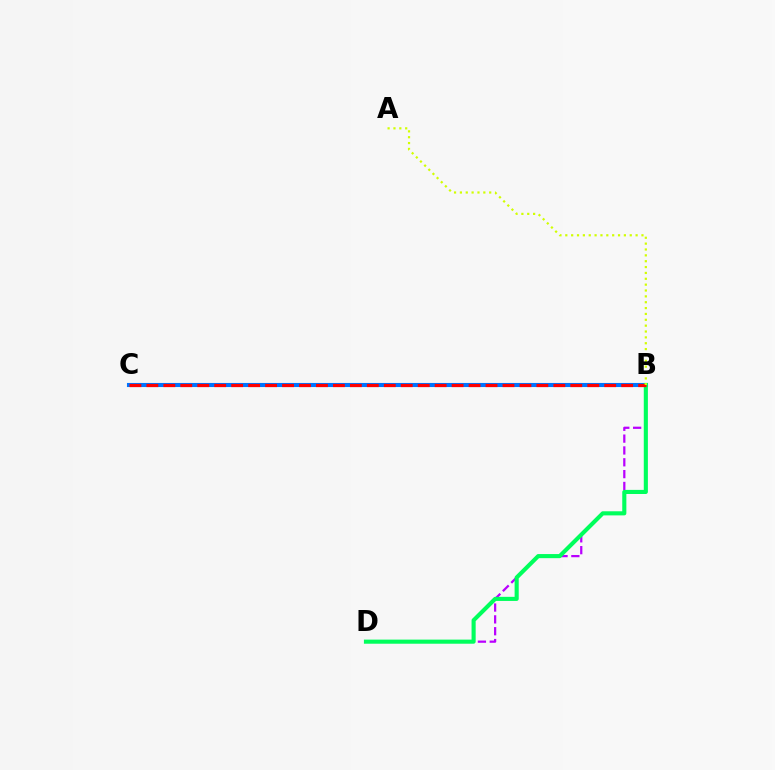{('B', 'C'): [{'color': '#0074ff', 'line_style': 'solid', 'thickness': 2.94}, {'color': '#ff0000', 'line_style': 'dashed', 'thickness': 2.3}], ('B', 'D'): [{'color': '#b900ff', 'line_style': 'dashed', 'thickness': 1.61}, {'color': '#00ff5c', 'line_style': 'solid', 'thickness': 2.96}], ('A', 'B'): [{'color': '#d1ff00', 'line_style': 'dotted', 'thickness': 1.59}]}